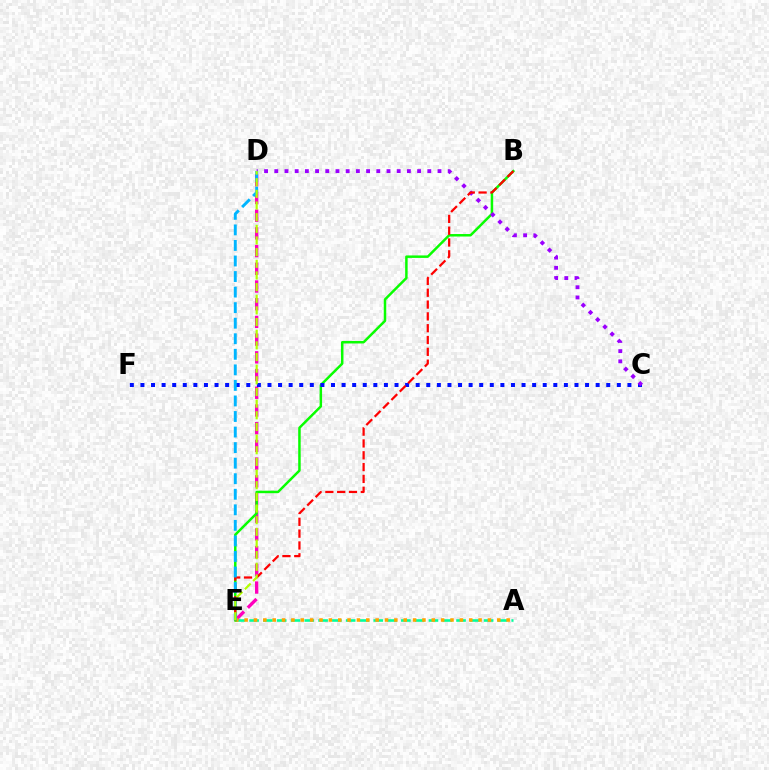{('A', 'E'): [{'color': '#00ff9d', 'line_style': 'dashed', 'thickness': 1.87}, {'color': '#ffa500', 'line_style': 'dotted', 'thickness': 2.54}], ('D', 'E'): [{'color': '#ff00bd', 'line_style': 'dashed', 'thickness': 2.41}, {'color': '#00b5ff', 'line_style': 'dashed', 'thickness': 2.11}, {'color': '#b3ff00', 'line_style': 'dashed', 'thickness': 1.58}], ('B', 'E'): [{'color': '#08ff00', 'line_style': 'solid', 'thickness': 1.79}, {'color': '#ff0000', 'line_style': 'dashed', 'thickness': 1.61}], ('C', 'F'): [{'color': '#0010ff', 'line_style': 'dotted', 'thickness': 2.88}], ('C', 'D'): [{'color': '#9b00ff', 'line_style': 'dotted', 'thickness': 2.77}]}